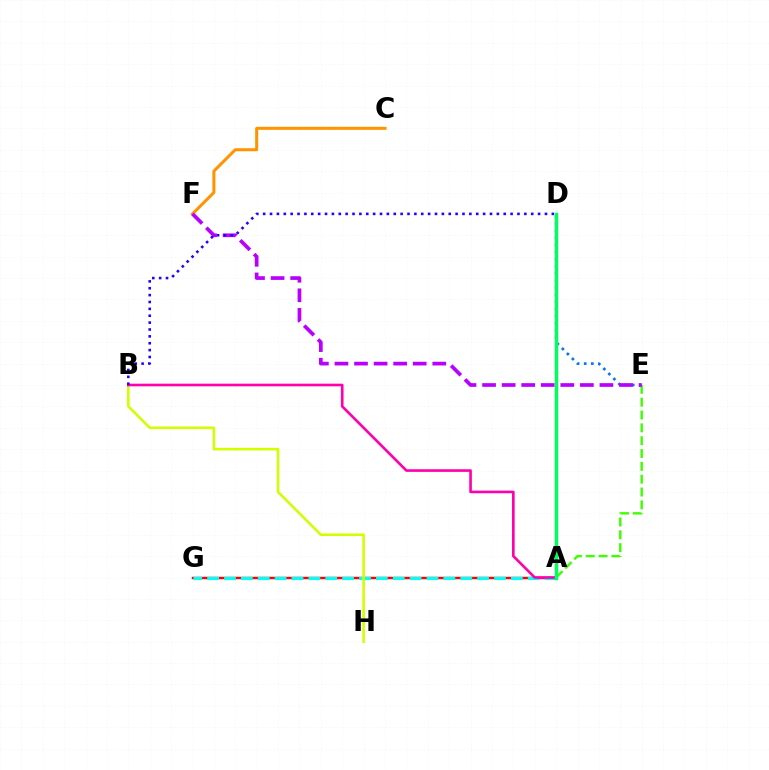{('A', 'G'): [{'color': '#ff0000', 'line_style': 'solid', 'thickness': 1.77}, {'color': '#00fff6', 'line_style': 'dashed', 'thickness': 2.29}], ('A', 'E'): [{'color': '#3dff00', 'line_style': 'dashed', 'thickness': 1.74}], ('B', 'H'): [{'color': '#d1ff00', 'line_style': 'solid', 'thickness': 1.87}], ('A', 'B'): [{'color': '#ff00ac', 'line_style': 'solid', 'thickness': 1.9}], ('C', 'F'): [{'color': '#ff9400', 'line_style': 'solid', 'thickness': 2.18}], ('D', 'E'): [{'color': '#0074ff', 'line_style': 'dotted', 'thickness': 1.93}], ('E', 'F'): [{'color': '#b900ff', 'line_style': 'dashed', 'thickness': 2.66}], ('B', 'D'): [{'color': '#2500ff', 'line_style': 'dotted', 'thickness': 1.87}], ('A', 'D'): [{'color': '#00ff5c', 'line_style': 'solid', 'thickness': 2.5}]}